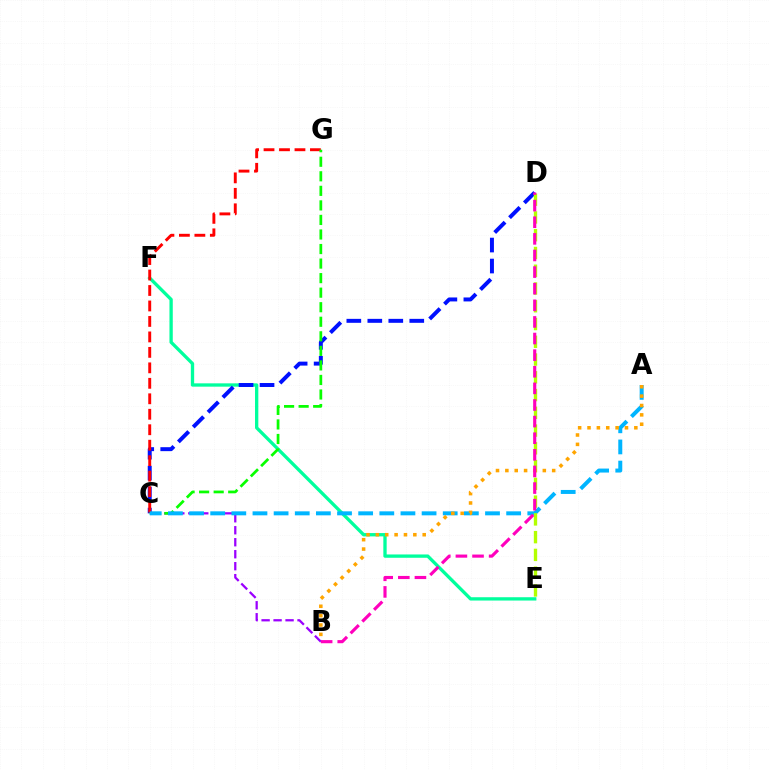{('E', 'F'): [{'color': '#00ff9d', 'line_style': 'solid', 'thickness': 2.39}], ('C', 'D'): [{'color': '#0010ff', 'line_style': 'dashed', 'thickness': 2.85}], ('B', 'C'): [{'color': '#9b00ff', 'line_style': 'dashed', 'thickness': 1.63}], ('C', 'G'): [{'color': '#ff0000', 'line_style': 'dashed', 'thickness': 2.1}, {'color': '#08ff00', 'line_style': 'dashed', 'thickness': 1.98}], ('A', 'C'): [{'color': '#00b5ff', 'line_style': 'dashed', 'thickness': 2.87}], ('D', 'E'): [{'color': '#b3ff00', 'line_style': 'dashed', 'thickness': 2.41}], ('A', 'B'): [{'color': '#ffa500', 'line_style': 'dotted', 'thickness': 2.54}], ('B', 'D'): [{'color': '#ff00bd', 'line_style': 'dashed', 'thickness': 2.26}]}